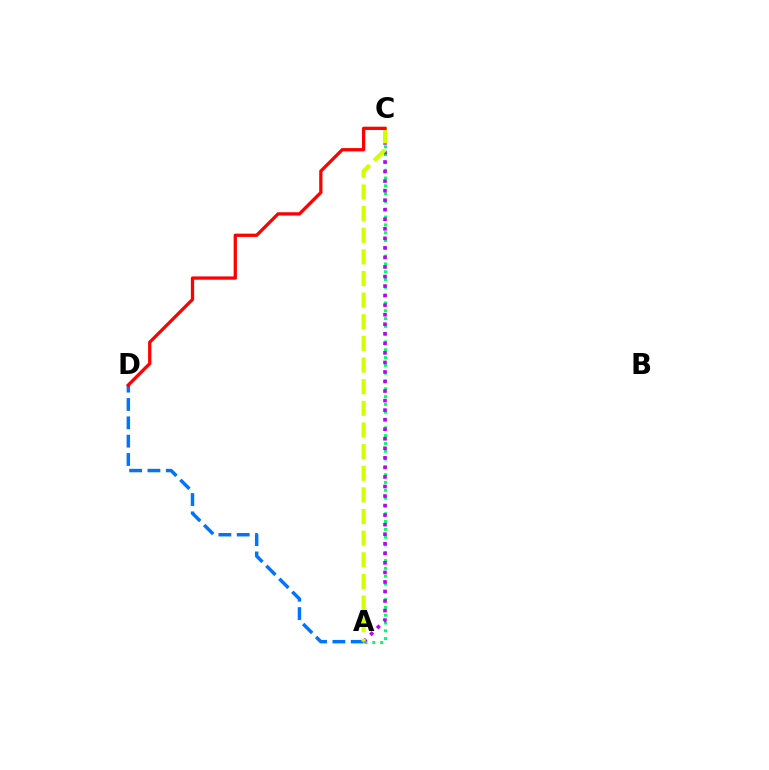{('A', 'C'): [{'color': '#00ff5c', 'line_style': 'dotted', 'thickness': 2.12}, {'color': '#b900ff', 'line_style': 'dotted', 'thickness': 2.59}, {'color': '#d1ff00', 'line_style': 'dashed', 'thickness': 2.94}], ('A', 'D'): [{'color': '#0074ff', 'line_style': 'dashed', 'thickness': 2.49}], ('C', 'D'): [{'color': '#ff0000', 'line_style': 'solid', 'thickness': 2.36}]}